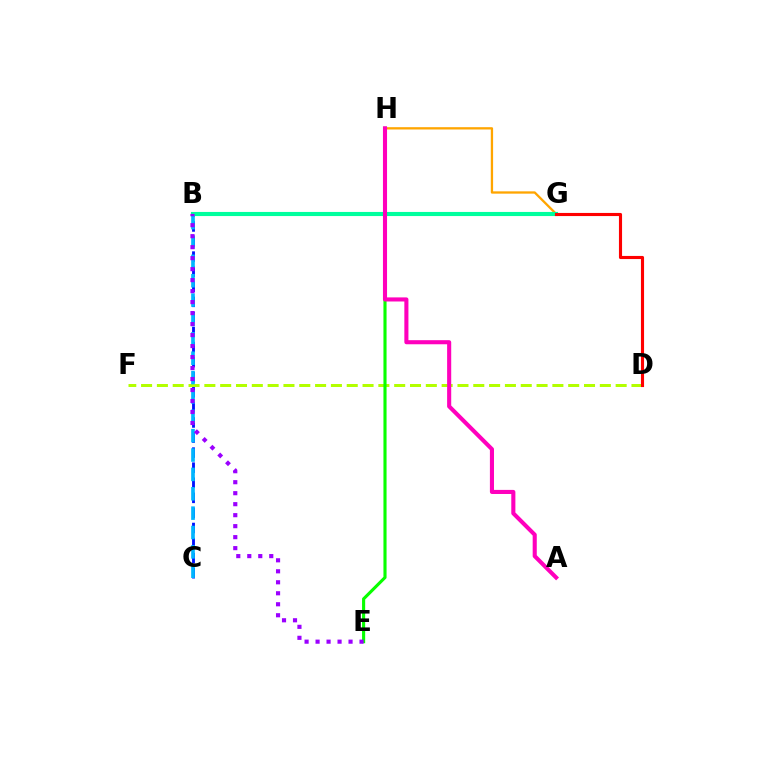{('D', 'F'): [{'color': '#b3ff00', 'line_style': 'dashed', 'thickness': 2.15}], ('B', 'C'): [{'color': '#0010ff', 'line_style': 'dashed', 'thickness': 2.05}, {'color': '#00b5ff', 'line_style': 'dashed', 'thickness': 2.63}], ('G', 'H'): [{'color': '#ffa500', 'line_style': 'solid', 'thickness': 1.66}], ('E', 'H'): [{'color': '#08ff00', 'line_style': 'solid', 'thickness': 2.24}], ('B', 'G'): [{'color': '#00ff9d', 'line_style': 'solid', 'thickness': 2.97}], ('A', 'H'): [{'color': '#ff00bd', 'line_style': 'solid', 'thickness': 2.94}], ('D', 'G'): [{'color': '#ff0000', 'line_style': 'solid', 'thickness': 2.25}], ('B', 'E'): [{'color': '#9b00ff', 'line_style': 'dotted', 'thickness': 2.99}]}